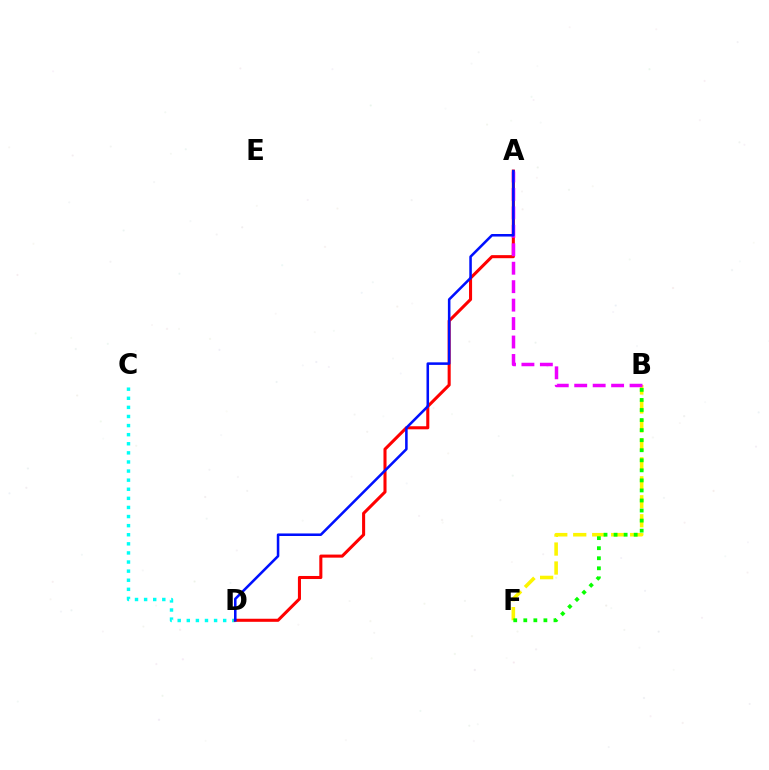{('C', 'D'): [{'color': '#00fff6', 'line_style': 'dotted', 'thickness': 2.47}], ('B', 'F'): [{'color': '#fcf500', 'line_style': 'dashed', 'thickness': 2.58}, {'color': '#08ff00', 'line_style': 'dotted', 'thickness': 2.73}], ('A', 'D'): [{'color': '#ff0000', 'line_style': 'solid', 'thickness': 2.21}, {'color': '#0010ff', 'line_style': 'solid', 'thickness': 1.83}], ('A', 'B'): [{'color': '#ee00ff', 'line_style': 'dashed', 'thickness': 2.51}]}